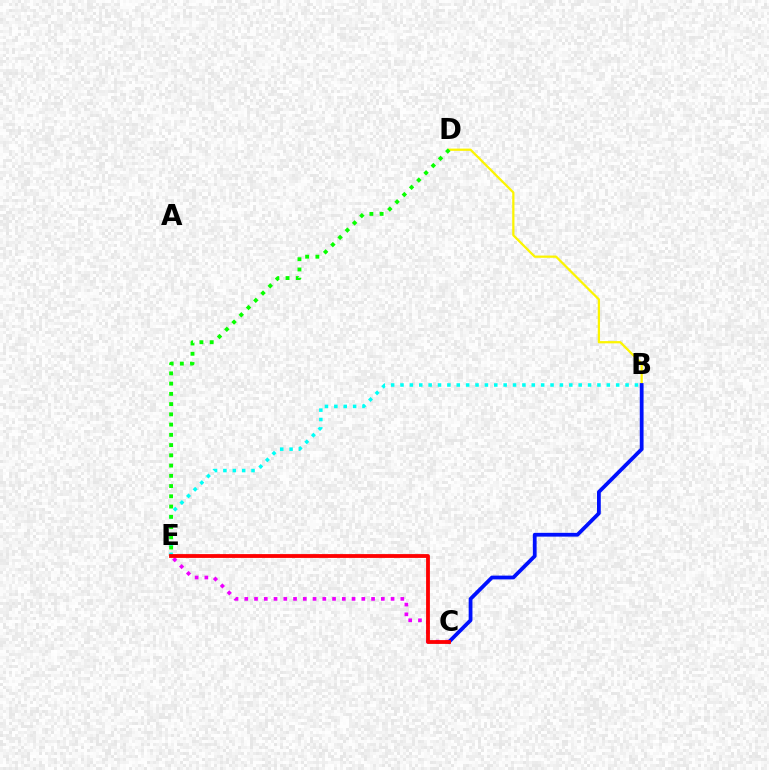{('B', 'E'): [{'color': '#00fff6', 'line_style': 'dotted', 'thickness': 2.55}], ('B', 'D'): [{'color': '#fcf500', 'line_style': 'solid', 'thickness': 1.62}], ('C', 'E'): [{'color': '#ee00ff', 'line_style': 'dotted', 'thickness': 2.65}, {'color': '#ff0000', 'line_style': 'solid', 'thickness': 2.74}], ('B', 'C'): [{'color': '#0010ff', 'line_style': 'solid', 'thickness': 2.72}], ('D', 'E'): [{'color': '#08ff00', 'line_style': 'dotted', 'thickness': 2.78}]}